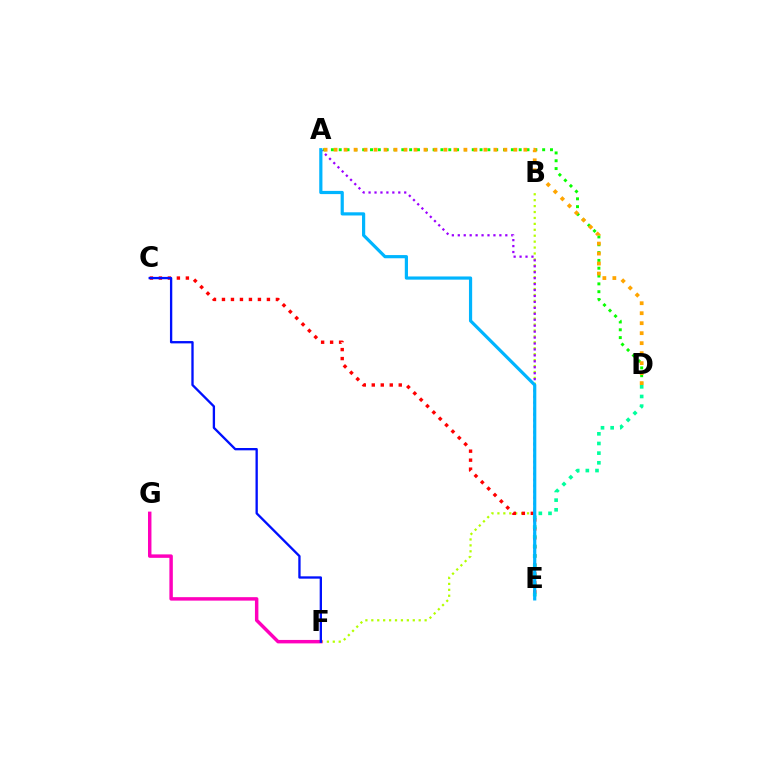{('A', 'D'): [{'color': '#08ff00', 'line_style': 'dotted', 'thickness': 2.13}, {'color': '#ffa500', 'line_style': 'dotted', 'thickness': 2.71}], ('B', 'F'): [{'color': '#b3ff00', 'line_style': 'dotted', 'thickness': 1.61}], ('C', 'E'): [{'color': '#ff0000', 'line_style': 'dotted', 'thickness': 2.44}], ('A', 'E'): [{'color': '#9b00ff', 'line_style': 'dotted', 'thickness': 1.61}, {'color': '#00b5ff', 'line_style': 'solid', 'thickness': 2.3}], ('F', 'G'): [{'color': '#ff00bd', 'line_style': 'solid', 'thickness': 2.49}], ('D', 'E'): [{'color': '#00ff9d', 'line_style': 'dotted', 'thickness': 2.62}], ('C', 'F'): [{'color': '#0010ff', 'line_style': 'solid', 'thickness': 1.67}]}